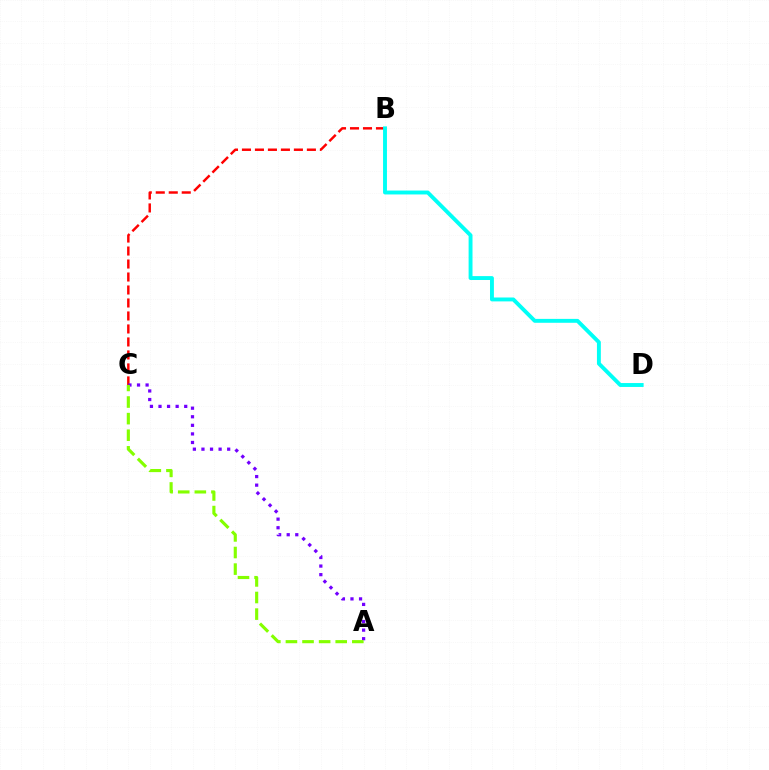{('B', 'C'): [{'color': '#ff0000', 'line_style': 'dashed', 'thickness': 1.76}], ('B', 'D'): [{'color': '#00fff6', 'line_style': 'solid', 'thickness': 2.81}], ('A', 'C'): [{'color': '#7200ff', 'line_style': 'dotted', 'thickness': 2.33}, {'color': '#84ff00', 'line_style': 'dashed', 'thickness': 2.25}]}